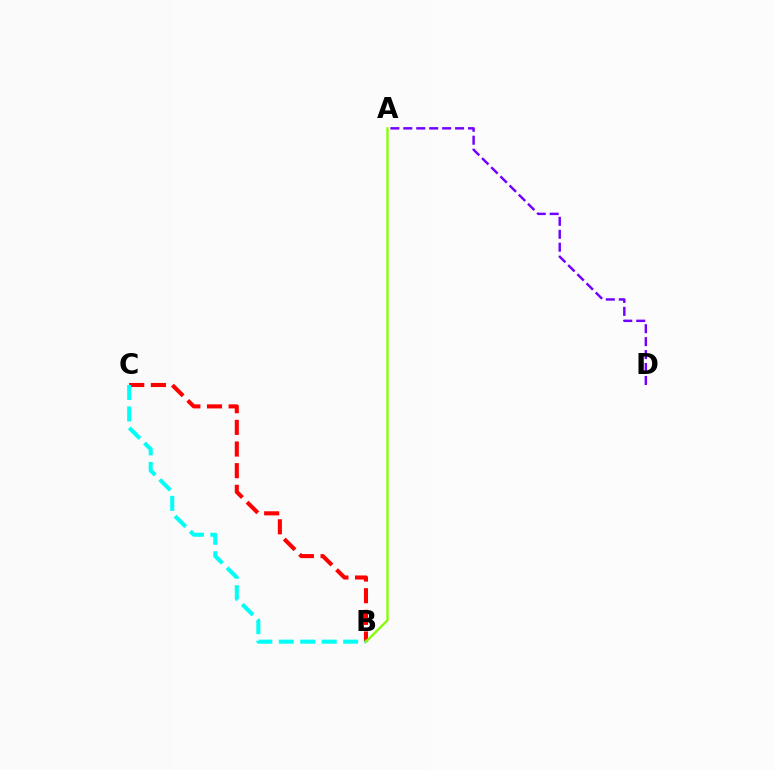{('B', 'C'): [{'color': '#ff0000', 'line_style': 'dashed', 'thickness': 2.94}, {'color': '#00fff6', 'line_style': 'dashed', 'thickness': 2.92}], ('A', 'B'): [{'color': '#84ff00', 'line_style': 'solid', 'thickness': 1.67}], ('A', 'D'): [{'color': '#7200ff', 'line_style': 'dashed', 'thickness': 1.76}]}